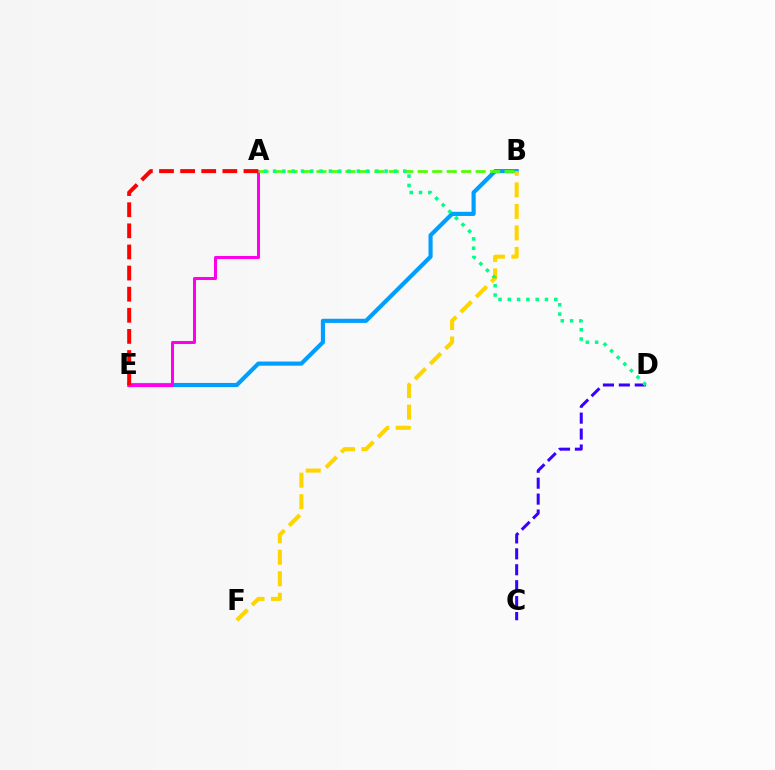{('B', 'E'): [{'color': '#009eff', 'line_style': 'solid', 'thickness': 2.98}], ('A', 'E'): [{'color': '#ff00ed', 'line_style': 'solid', 'thickness': 2.18}, {'color': '#ff0000', 'line_style': 'dashed', 'thickness': 2.87}], ('B', 'F'): [{'color': '#ffd500', 'line_style': 'dashed', 'thickness': 2.92}], ('A', 'B'): [{'color': '#4fff00', 'line_style': 'dashed', 'thickness': 1.97}], ('C', 'D'): [{'color': '#3700ff', 'line_style': 'dashed', 'thickness': 2.16}], ('A', 'D'): [{'color': '#00ff86', 'line_style': 'dotted', 'thickness': 2.53}]}